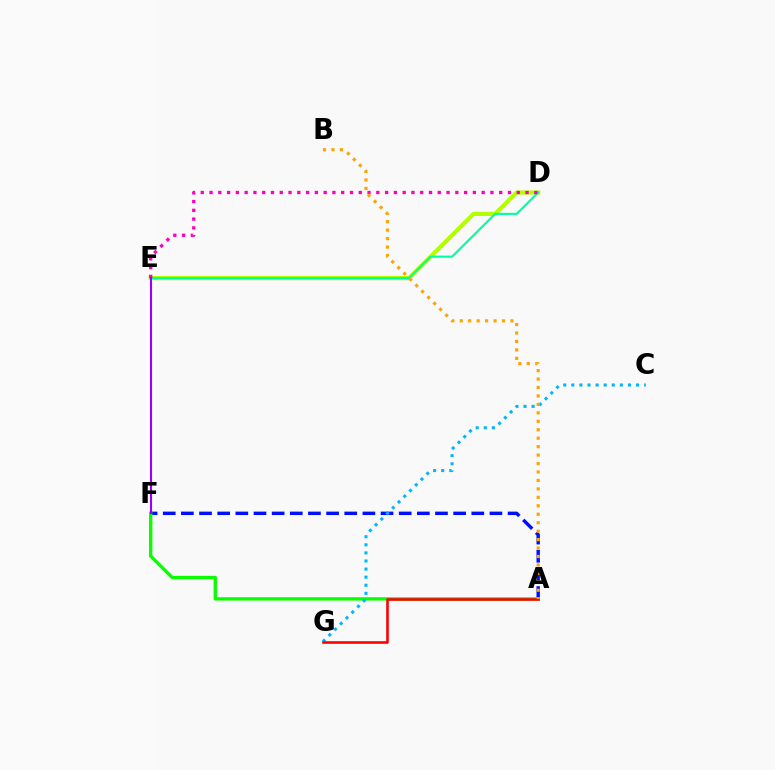{('A', 'F'): [{'color': '#0010ff', 'line_style': 'dashed', 'thickness': 2.47}, {'color': '#08ff00', 'line_style': 'solid', 'thickness': 2.4}], ('D', 'E'): [{'color': '#b3ff00', 'line_style': 'solid', 'thickness': 3.0}, {'color': '#00ff9d', 'line_style': 'solid', 'thickness': 1.53}, {'color': '#ff00bd', 'line_style': 'dotted', 'thickness': 2.38}], ('C', 'G'): [{'color': '#00b5ff', 'line_style': 'dotted', 'thickness': 2.2}], ('A', 'G'): [{'color': '#ff0000', 'line_style': 'solid', 'thickness': 1.87}], ('A', 'B'): [{'color': '#ffa500', 'line_style': 'dotted', 'thickness': 2.3}], ('E', 'F'): [{'color': '#9b00ff', 'line_style': 'solid', 'thickness': 1.5}]}